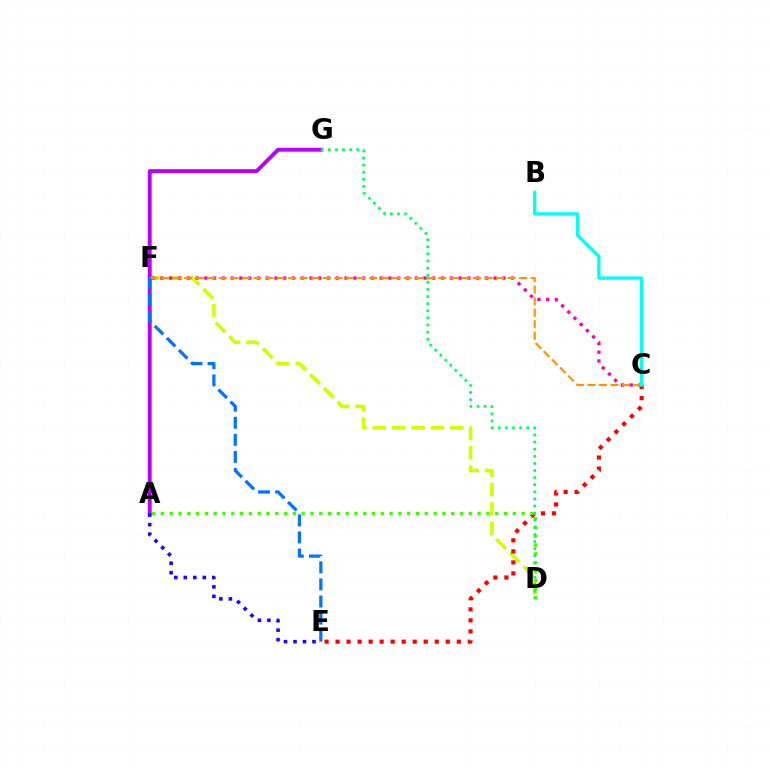{('D', 'F'): [{'color': '#d1ff00', 'line_style': 'dashed', 'thickness': 2.63}], ('C', 'E'): [{'color': '#ff0000', 'line_style': 'dotted', 'thickness': 3.0}], ('A', 'G'): [{'color': '#b900ff', 'line_style': 'solid', 'thickness': 2.82}], ('A', 'D'): [{'color': '#3dff00', 'line_style': 'dotted', 'thickness': 2.39}], ('C', 'F'): [{'color': '#ff00ac', 'line_style': 'dotted', 'thickness': 2.38}, {'color': '#ff9400', 'line_style': 'dashed', 'thickness': 1.57}], ('E', 'F'): [{'color': '#0074ff', 'line_style': 'dashed', 'thickness': 2.32}], ('D', 'G'): [{'color': '#00ff5c', 'line_style': 'dotted', 'thickness': 1.93}], ('A', 'E'): [{'color': '#2500ff', 'line_style': 'dotted', 'thickness': 2.58}], ('B', 'C'): [{'color': '#00fff6', 'line_style': 'solid', 'thickness': 2.36}]}